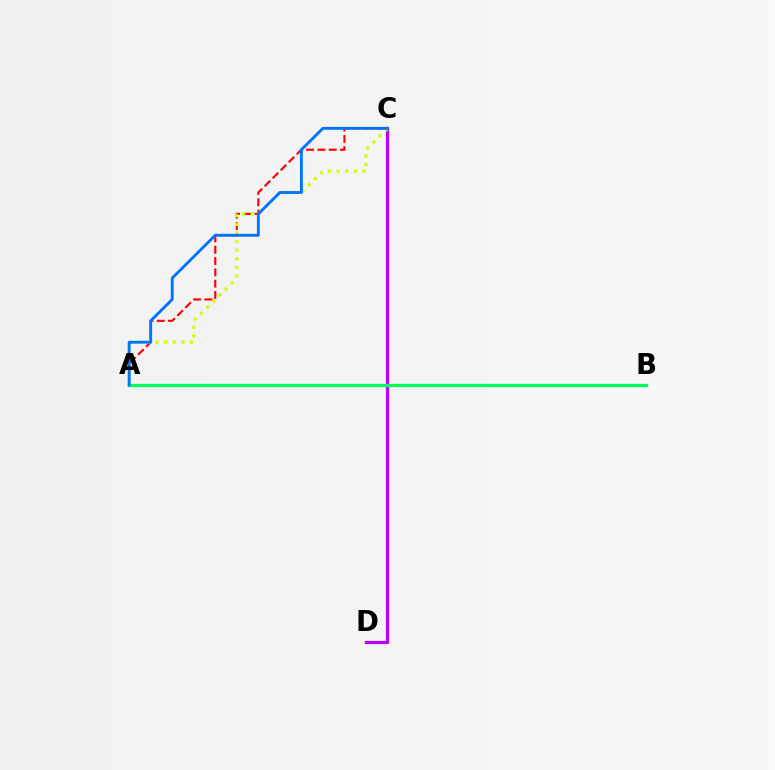{('C', 'D'): [{'color': '#b900ff', 'line_style': 'solid', 'thickness': 2.3}], ('A', 'C'): [{'color': '#ff0000', 'line_style': 'dashed', 'thickness': 1.54}, {'color': '#d1ff00', 'line_style': 'dotted', 'thickness': 2.34}, {'color': '#0074ff', 'line_style': 'solid', 'thickness': 2.06}], ('A', 'B'): [{'color': '#00ff5c', 'line_style': 'solid', 'thickness': 2.36}]}